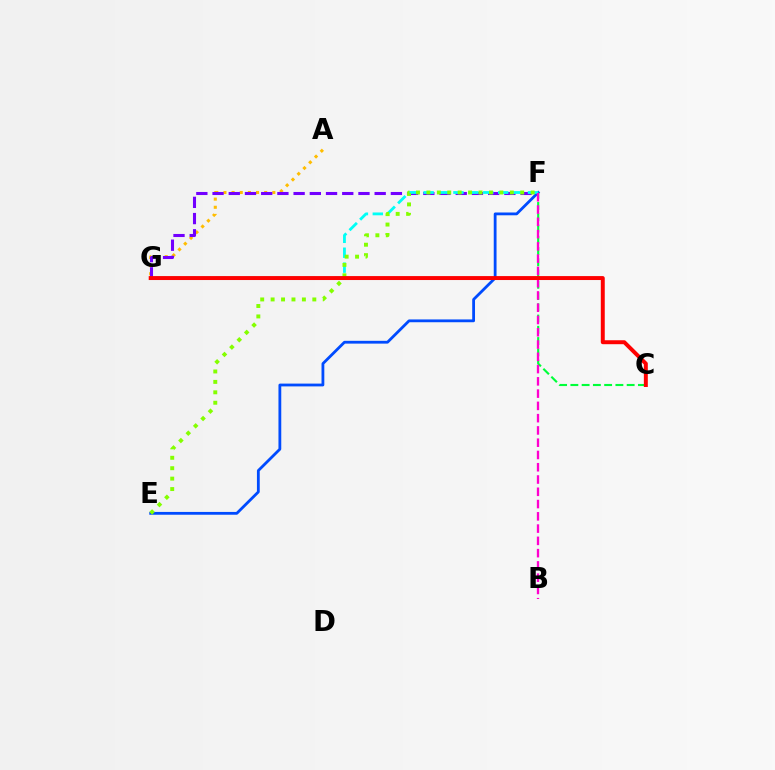{('E', 'F'): [{'color': '#004bff', 'line_style': 'solid', 'thickness': 2.02}, {'color': '#84ff00', 'line_style': 'dotted', 'thickness': 2.83}], ('C', 'F'): [{'color': '#00ff39', 'line_style': 'dashed', 'thickness': 1.53}], ('A', 'G'): [{'color': '#ffbd00', 'line_style': 'dotted', 'thickness': 2.21}], ('F', 'G'): [{'color': '#7200ff', 'line_style': 'dashed', 'thickness': 2.2}, {'color': '#00fff6', 'line_style': 'dashed', 'thickness': 2.03}], ('B', 'F'): [{'color': '#ff00cf', 'line_style': 'dashed', 'thickness': 1.67}], ('C', 'G'): [{'color': '#ff0000', 'line_style': 'solid', 'thickness': 2.85}]}